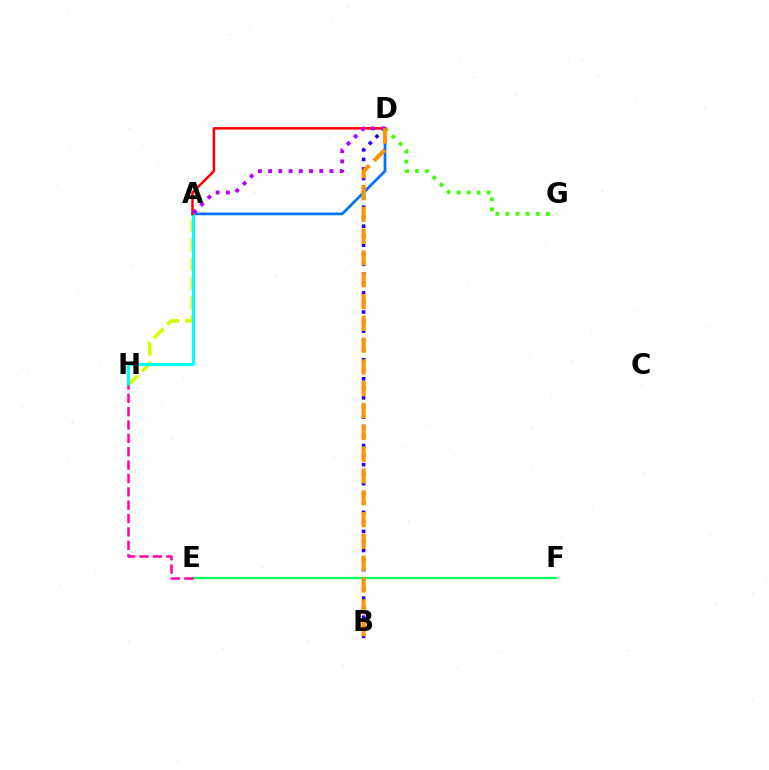{('D', 'G'): [{'color': '#3dff00', 'line_style': 'dotted', 'thickness': 2.73}], ('A', 'H'): [{'color': '#d1ff00', 'line_style': 'dashed', 'thickness': 2.6}, {'color': '#00fff6', 'line_style': 'solid', 'thickness': 2.25}], ('B', 'D'): [{'color': '#2500ff', 'line_style': 'dotted', 'thickness': 2.59}, {'color': '#ff9400', 'line_style': 'dashed', 'thickness': 2.96}], ('A', 'D'): [{'color': '#0074ff', 'line_style': 'solid', 'thickness': 1.99}, {'color': '#ff0000', 'line_style': 'solid', 'thickness': 1.81}, {'color': '#b900ff', 'line_style': 'dotted', 'thickness': 2.78}], ('E', 'F'): [{'color': '#00ff5c', 'line_style': 'solid', 'thickness': 1.64}], ('E', 'H'): [{'color': '#ff00ac', 'line_style': 'dashed', 'thickness': 1.81}]}